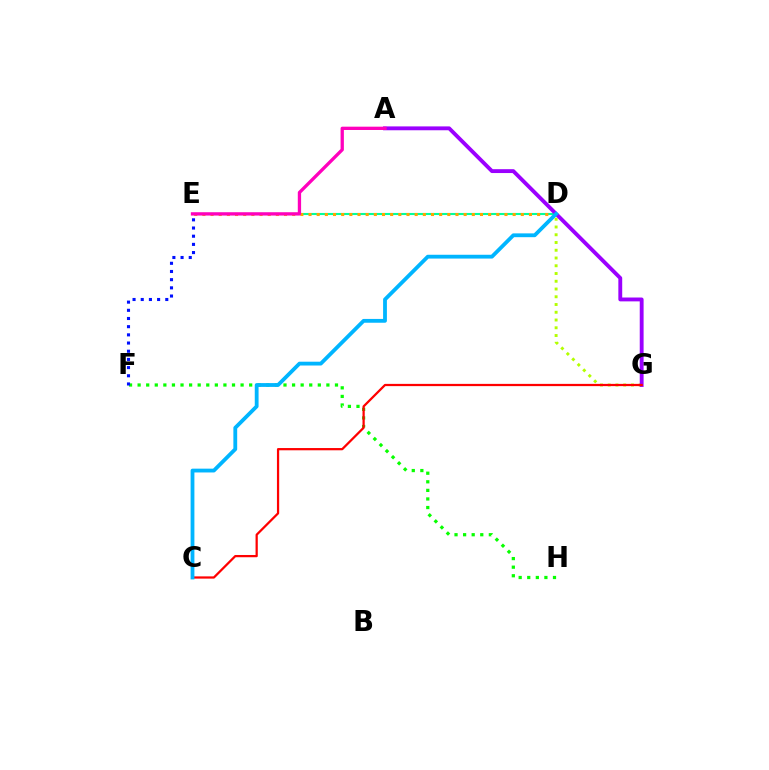{('D', 'E'): [{'color': '#00ff9d', 'line_style': 'solid', 'thickness': 1.51}, {'color': '#ffa500', 'line_style': 'dotted', 'thickness': 2.22}], ('D', 'G'): [{'color': '#b3ff00', 'line_style': 'dotted', 'thickness': 2.11}], ('F', 'H'): [{'color': '#08ff00', 'line_style': 'dotted', 'thickness': 2.33}], ('E', 'F'): [{'color': '#0010ff', 'line_style': 'dotted', 'thickness': 2.22}], ('A', 'G'): [{'color': '#9b00ff', 'line_style': 'solid', 'thickness': 2.78}], ('A', 'E'): [{'color': '#ff00bd', 'line_style': 'solid', 'thickness': 2.38}], ('C', 'G'): [{'color': '#ff0000', 'line_style': 'solid', 'thickness': 1.62}], ('C', 'D'): [{'color': '#00b5ff', 'line_style': 'solid', 'thickness': 2.74}]}